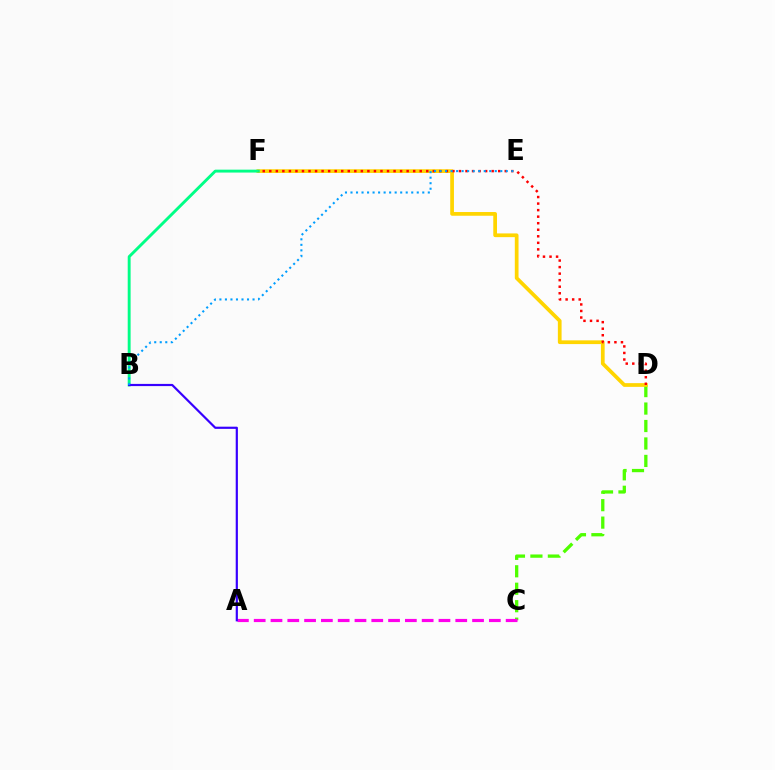{('C', 'D'): [{'color': '#4fff00', 'line_style': 'dashed', 'thickness': 2.37}], ('A', 'C'): [{'color': '#ff00ed', 'line_style': 'dashed', 'thickness': 2.28}], ('D', 'F'): [{'color': '#ffd500', 'line_style': 'solid', 'thickness': 2.68}, {'color': '#ff0000', 'line_style': 'dotted', 'thickness': 1.78}], ('B', 'F'): [{'color': '#00ff86', 'line_style': 'solid', 'thickness': 2.09}], ('A', 'B'): [{'color': '#3700ff', 'line_style': 'solid', 'thickness': 1.58}], ('B', 'E'): [{'color': '#009eff', 'line_style': 'dotted', 'thickness': 1.5}]}